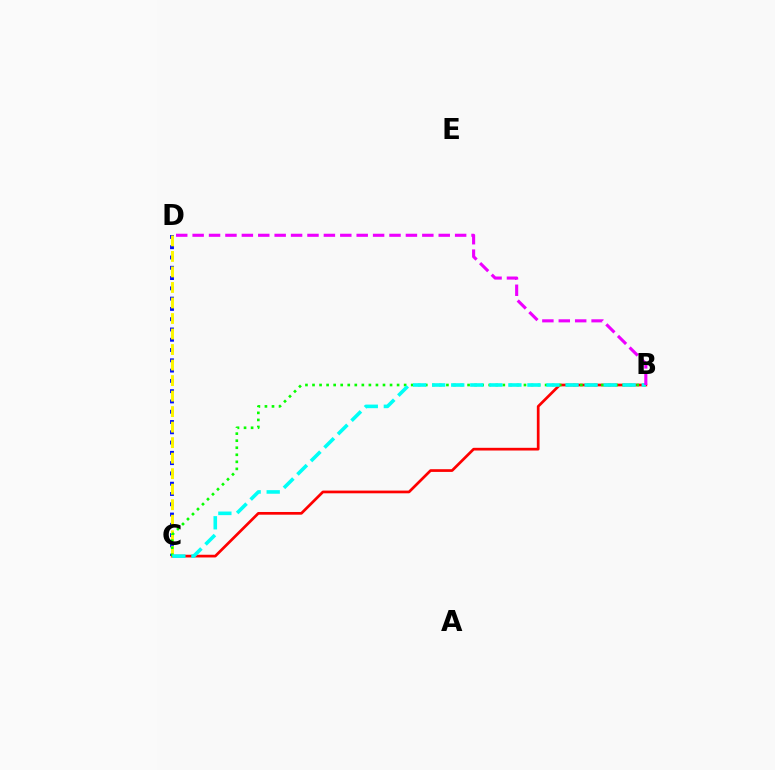{('B', 'C'): [{'color': '#ff0000', 'line_style': 'solid', 'thickness': 1.95}, {'color': '#08ff00', 'line_style': 'dotted', 'thickness': 1.92}, {'color': '#00fff6', 'line_style': 'dashed', 'thickness': 2.59}], ('C', 'D'): [{'color': '#0010ff', 'line_style': 'dotted', 'thickness': 2.79}, {'color': '#fcf500', 'line_style': 'dashed', 'thickness': 2.11}], ('B', 'D'): [{'color': '#ee00ff', 'line_style': 'dashed', 'thickness': 2.23}]}